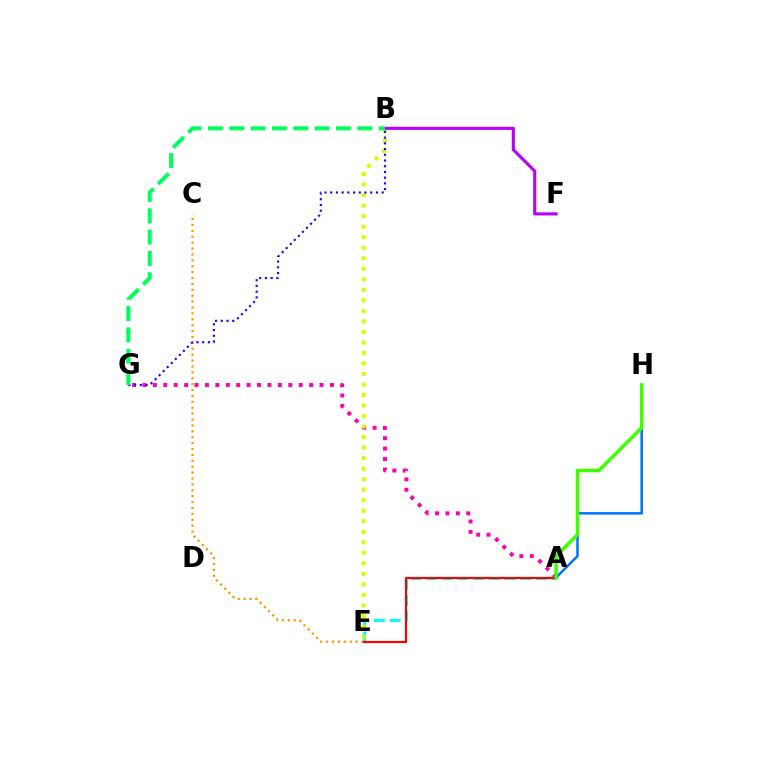{('C', 'E'): [{'color': '#ff9400', 'line_style': 'dotted', 'thickness': 1.6}], ('A', 'G'): [{'color': '#ff00ac', 'line_style': 'dotted', 'thickness': 2.83}], ('A', 'E'): [{'color': '#00fff6', 'line_style': 'dashed', 'thickness': 2.13}, {'color': '#ff0000', 'line_style': 'solid', 'thickness': 1.57}], ('A', 'H'): [{'color': '#0074ff', 'line_style': 'solid', 'thickness': 1.81}, {'color': '#3dff00', 'line_style': 'solid', 'thickness': 2.48}], ('B', 'E'): [{'color': '#d1ff00', 'line_style': 'dotted', 'thickness': 2.86}], ('B', 'F'): [{'color': '#b900ff', 'line_style': 'solid', 'thickness': 2.24}], ('B', 'G'): [{'color': '#2500ff', 'line_style': 'dotted', 'thickness': 1.55}, {'color': '#00ff5c', 'line_style': 'dashed', 'thickness': 2.9}]}